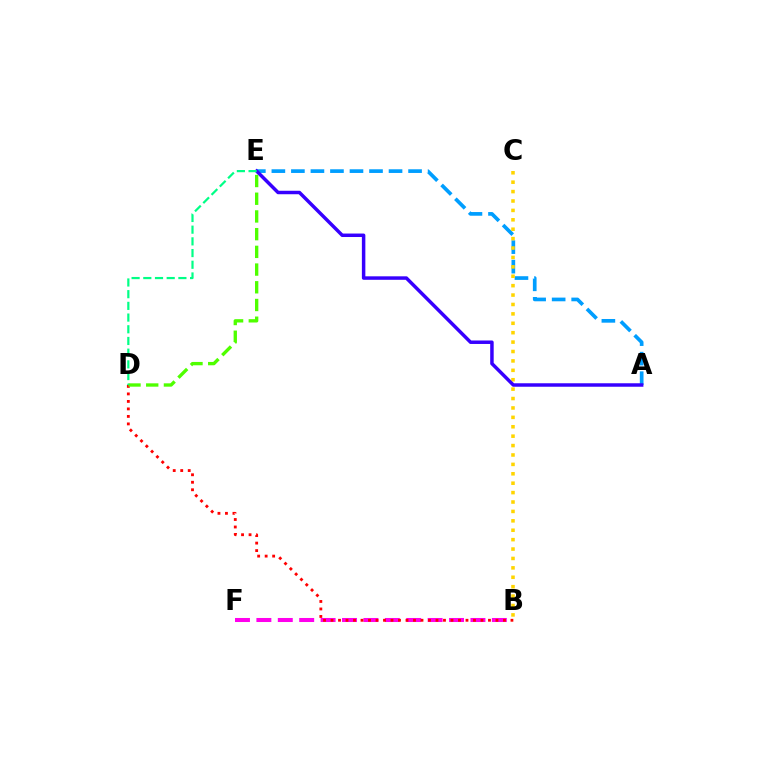{('B', 'F'): [{'color': '#ff00ed', 'line_style': 'dashed', 'thickness': 2.91}], ('A', 'E'): [{'color': '#009eff', 'line_style': 'dashed', 'thickness': 2.65}, {'color': '#3700ff', 'line_style': 'solid', 'thickness': 2.5}], ('B', 'D'): [{'color': '#ff0000', 'line_style': 'dotted', 'thickness': 2.04}], ('B', 'C'): [{'color': '#ffd500', 'line_style': 'dotted', 'thickness': 2.56}], ('D', 'E'): [{'color': '#4fff00', 'line_style': 'dashed', 'thickness': 2.41}, {'color': '#00ff86', 'line_style': 'dashed', 'thickness': 1.59}]}